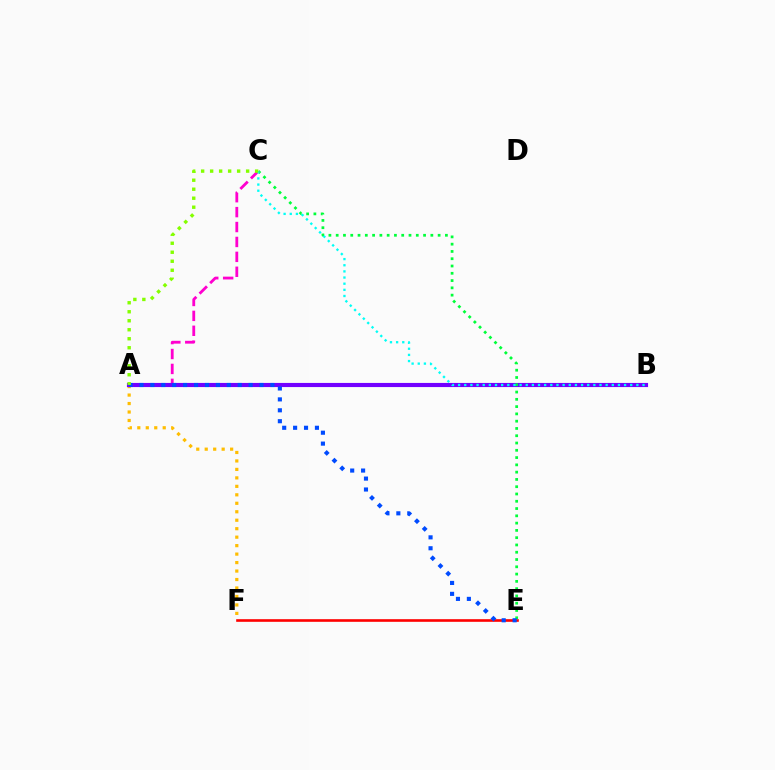{('A', 'C'): [{'color': '#ff00cf', 'line_style': 'dashed', 'thickness': 2.03}, {'color': '#84ff00', 'line_style': 'dotted', 'thickness': 2.44}], ('A', 'F'): [{'color': '#ffbd00', 'line_style': 'dotted', 'thickness': 2.3}], ('E', 'F'): [{'color': '#ff0000', 'line_style': 'solid', 'thickness': 1.89}], ('A', 'B'): [{'color': '#7200ff', 'line_style': 'solid', 'thickness': 2.98}], ('C', 'E'): [{'color': '#00ff39', 'line_style': 'dotted', 'thickness': 1.98}], ('A', 'E'): [{'color': '#004bff', 'line_style': 'dotted', 'thickness': 2.96}], ('B', 'C'): [{'color': '#00fff6', 'line_style': 'dotted', 'thickness': 1.67}]}